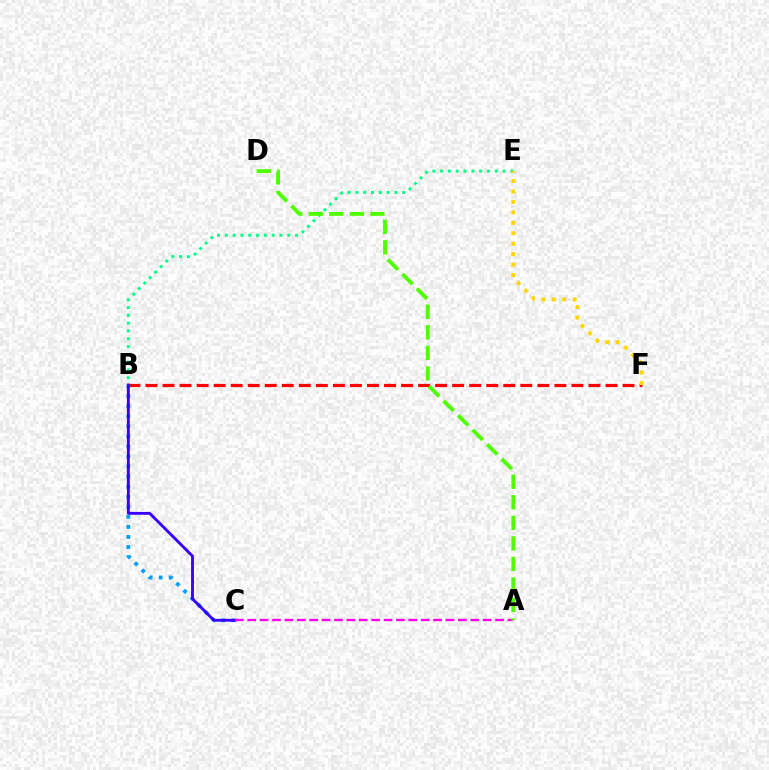{('B', 'E'): [{'color': '#00ff86', 'line_style': 'dotted', 'thickness': 2.12}], ('B', 'F'): [{'color': '#ff0000', 'line_style': 'dashed', 'thickness': 2.31}], ('B', 'C'): [{'color': '#009eff', 'line_style': 'dotted', 'thickness': 2.73}, {'color': '#3700ff', 'line_style': 'solid', 'thickness': 2.05}], ('A', 'C'): [{'color': '#ff00ed', 'line_style': 'dashed', 'thickness': 1.68}], ('A', 'D'): [{'color': '#4fff00', 'line_style': 'dashed', 'thickness': 2.79}], ('E', 'F'): [{'color': '#ffd500', 'line_style': 'dotted', 'thickness': 2.84}]}